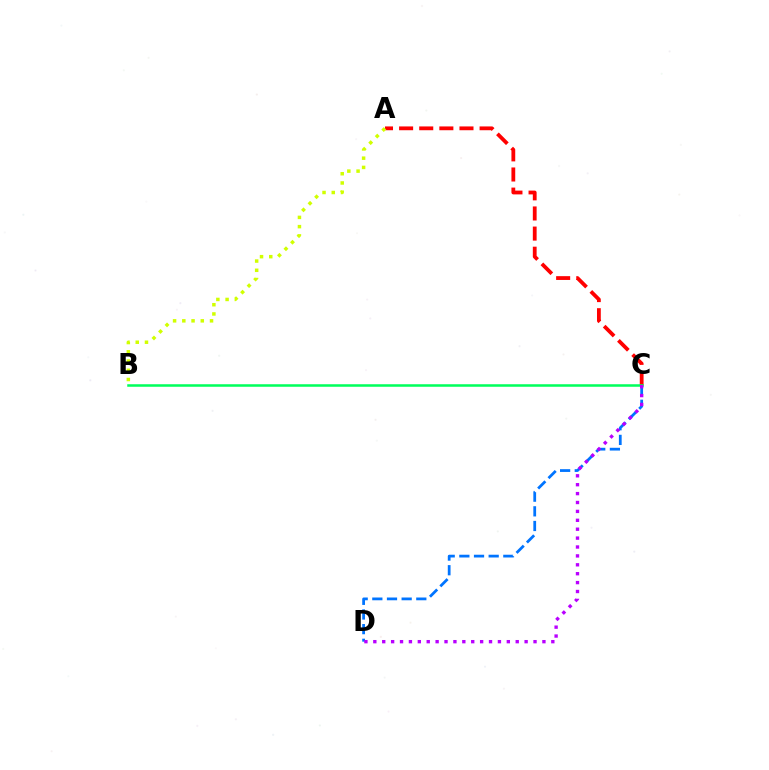{('C', 'D'): [{'color': '#0074ff', 'line_style': 'dashed', 'thickness': 1.99}, {'color': '#b900ff', 'line_style': 'dotted', 'thickness': 2.42}], ('A', 'C'): [{'color': '#ff0000', 'line_style': 'dashed', 'thickness': 2.73}], ('B', 'C'): [{'color': '#00ff5c', 'line_style': 'solid', 'thickness': 1.82}], ('A', 'B'): [{'color': '#d1ff00', 'line_style': 'dotted', 'thickness': 2.51}]}